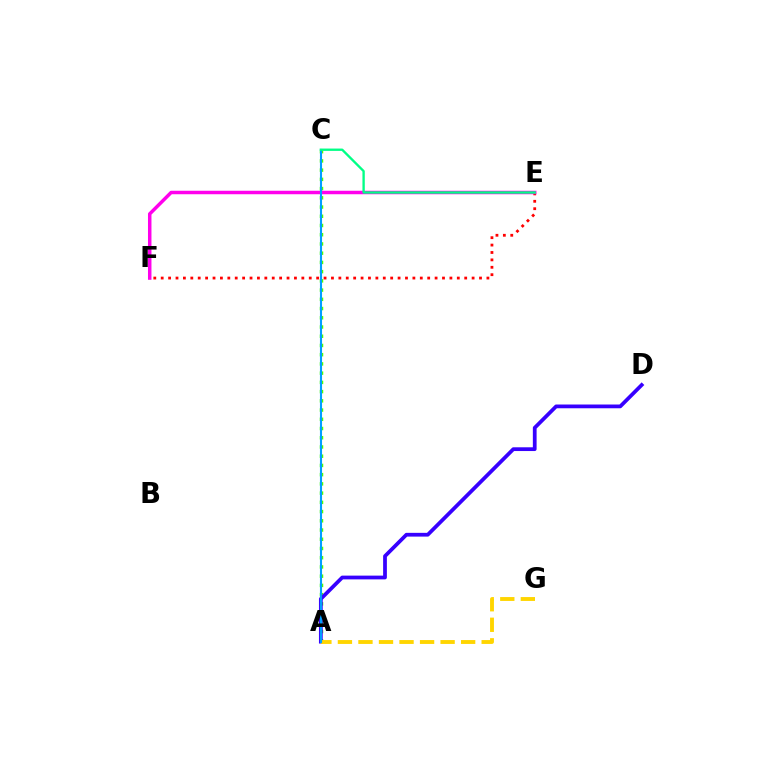{('A', 'C'): [{'color': '#4fff00', 'line_style': 'dotted', 'thickness': 2.51}, {'color': '#009eff', 'line_style': 'solid', 'thickness': 1.51}], ('E', 'F'): [{'color': '#ff0000', 'line_style': 'dotted', 'thickness': 2.01}, {'color': '#ff00ed', 'line_style': 'solid', 'thickness': 2.51}], ('A', 'D'): [{'color': '#3700ff', 'line_style': 'solid', 'thickness': 2.7}], ('A', 'G'): [{'color': '#ffd500', 'line_style': 'dashed', 'thickness': 2.79}], ('C', 'E'): [{'color': '#00ff86', 'line_style': 'solid', 'thickness': 1.69}]}